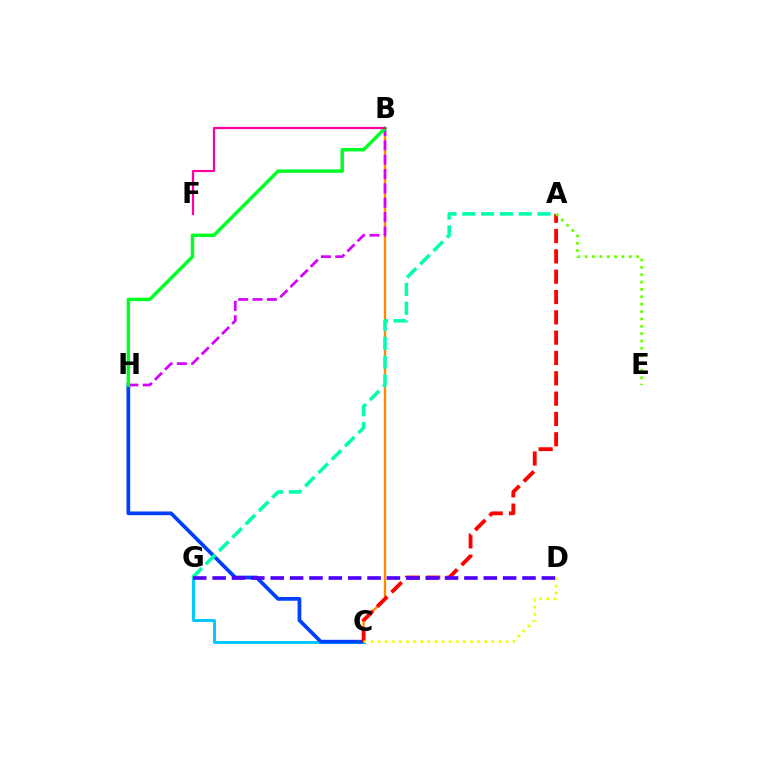{('B', 'C'): [{'color': '#ff8800', 'line_style': 'solid', 'thickness': 1.67}], ('C', 'G'): [{'color': '#00c7ff', 'line_style': 'solid', 'thickness': 2.13}], ('C', 'H'): [{'color': '#003fff', 'line_style': 'solid', 'thickness': 2.68}], ('A', 'C'): [{'color': '#ff0000', 'line_style': 'dashed', 'thickness': 2.76}], ('A', 'E'): [{'color': '#66ff00', 'line_style': 'dotted', 'thickness': 2.0}], ('B', 'H'): [{'color': '#d600ff', 'line_style': 'dashed', 'thickness': 1.95}, {'color': '#00ff27', 'line_style': 'solid', 'thickness': 2.47}], ('C', 'D'): [{'color': '#eeff00', 'line_style': 'dotted', 'thickness': 1.93}], ('A', 'G'): [{'color': '#00ffaf', 'line_style': 'dashed', 'thickness': 2.56}], ('D', 'G'): [{'color': '#4f00ff', 'line_style': 'dashed', 'thickness': 2.63}], ('B', 'F'): [{'color': '#ff00a0', 'line_style': 'solid', 'thickness': 1.59}]}